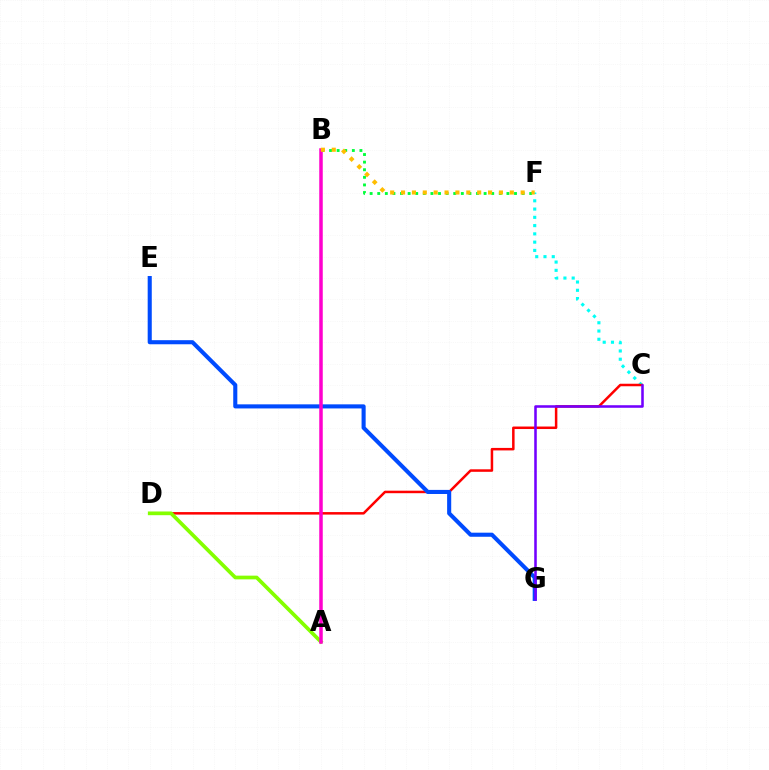{('C', 'F'): [{'color': '#00fff6', 'line_style': 'dotted', 'thickness': 2.25}], ('C', 'D'): [{'color': '#ff0000', 'line_style': 'solid', 'thickness': 1.8}], ('A', 'D'): [{'color': '#84ff00', 'line_style': 'solid', 'thickness': 2.67}], ('E', 'G'): [{'color': '#004bff', 'line_style': 'solid', 'thickness': 2.94}], ('C', 'G'): [{'color': '#7200ff', 'line_style': 'solid', 'thickness': 1.84}], ('B', 'F'): [{'color': '#00ff39', 'line_style': 'dotted', 'thickness': 2.06}, {'color': '#ffbd00', 'line_style': 'dotted', 'thickness': 2.95}], ('A', 'B'): [{'color': '#ff00cf', 'line_style': 'solid', 'thickness': 2.53}]}